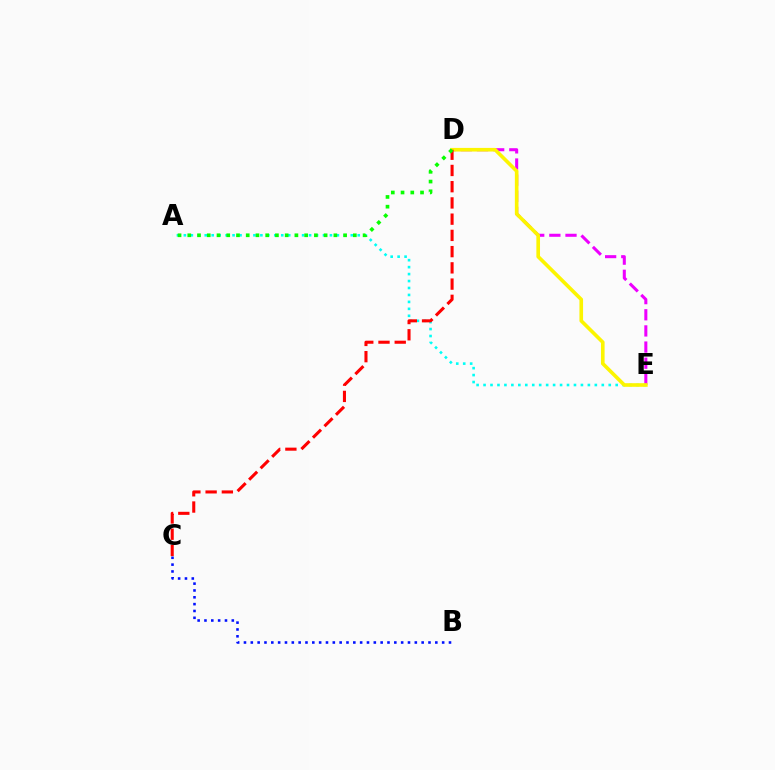{('B', 'C'): [{'color': '#0010ff', 'line_style': 'dotted', 'thickness': 1.86}], ('D', 'E'): [{'color': '#ee00ff', 'line_style': 'dashed', 'thickness': 2.19}, {'color': '#fcf500', 'line_style': 'solid', 'thickness': 2.61}], ('A', 'E'): [{'color': '#00fff6', 'line_style': 'dotted', 'thickness': 1.89}], ('C', 'D'): [{'color': '#ff0000', 'line_style': 'dashed', 'thickness': 2.21}], ('A', 'D'): [{'color': '#08ff00', 'line_style': 'dotted', 'thickness': 2.65}]}